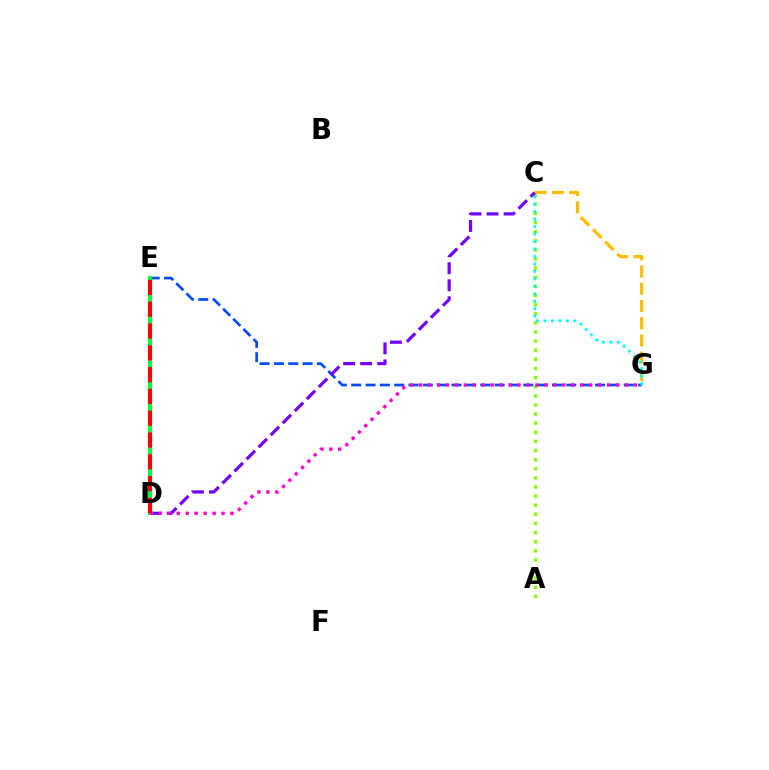{('A', 'C'): [{'color': '#84ff00', 'line_style': 'dotted', 'thickness': 2.48}], ('E', 'G'): [{'color': '#004bff', 'line_style': 'dashed', 'thickness': 1.95}], ('C', 'G'): [{'color': '#ffbd00', 'line_style': 'dashed', 'thickness': 2.34}, {'color': '#00fff6', 'line_style': 'dotted', 'thickness': 2.03}], ('C', 'D'): [{'color': '#7200ff', 'line_style': 'dashed', 'thickness': 2.31}], ('D', 'E'): [{'color': '#00ff39', 'line_style': 'solid', 'thickness': 2.98}, {'color': '#ff0000', 'line_style': 'dashed', 'thickness': 2.96}], ('D', 'G'): [{'color': '#ff00cf', 'line_style': 'dotted', 'thickness': 2.43}]}